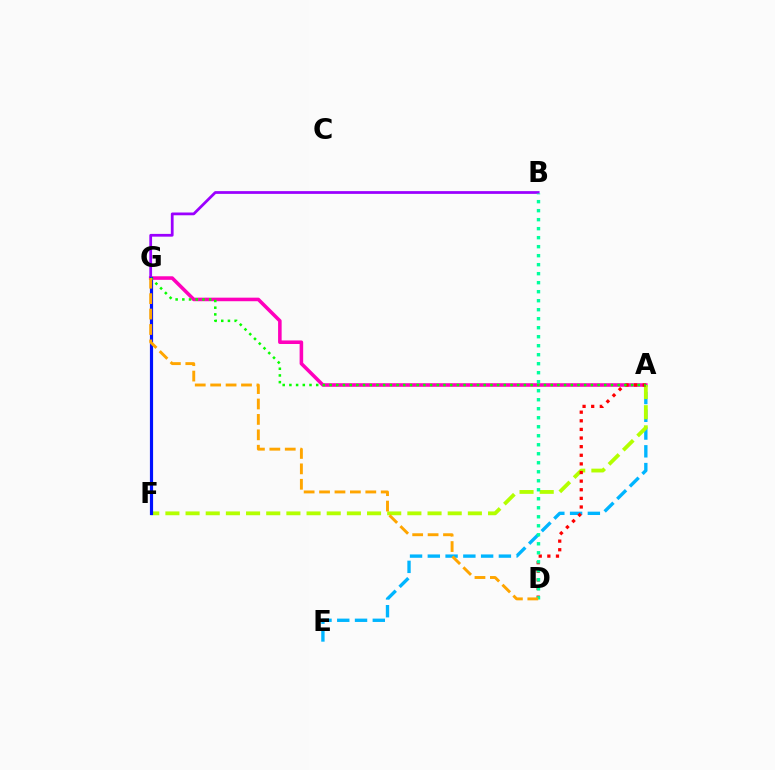{('A', 'G'): [{'color': '#ff00bd', 'line_style': 'solid', 'thickness': 2.56}, {'color': '#08ff00', 'line_style': 'dotted', 'thickness': 1.82}], ('A', 'E'): [{'color': '#00b5ff', 'line_style': 'dashed', 'thickness': 2.41}], ('B', 'G'): [{'color': '#9b00ff', 'line_style': 'solid', 'thickness': 1.99}], ('A', 'F'): [{'color': '#b3ff00', 'line_style': 'dashed', 'thickness': 2.74}], ('A', 'D'): [{'color': '#ff0000', 'line_style': 'dotted', 'thickness': 2.34}], ('B', 'D'): [{'color': '#00ff9d', 'line_style': 'dotted', 'thickness': 2.45}], ('F', 'G'): [{'color': '#0010ff', 'line_style': 'solid', 'thickness': 2.28}], ('D', 'G'): [{'color': '#ffa500', 'line_style': 'dashed', 'thickness': 2.09}]}